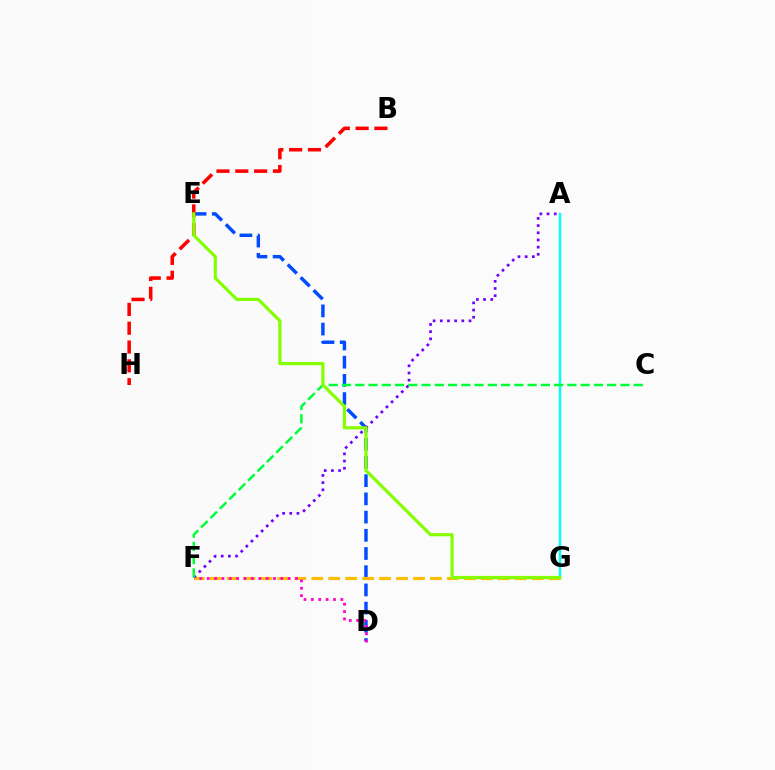{('D', 'E'): [{'color': '#004bff', 'line_style': 'dashed', 'thickness': 2.47}], ('A', 'G'): [{'color': '#00fff6', 'line_style': 'solid', 'thickness': 1.76}], ('F', 'G'): [{'color': '#ffbd00', 'line_style': 'dashed', 'thickness': 2.3}], ('B', 'H'): [{'color': '#ff0000', 'line_style': 'dashed', 'thickness': 2.56}], ('D', 'F'): [{'color': '#ff00cf', 'line_style': 'dotted', 'thickness': 2.0}], ('A', 'F'): [{'color': '#7200ff', 'line_style': 'dotted', 'thickness': 1.95}], ('C', 'F'): [{'color': '#00ff39', 'line_style': 'dashed', 'thickness': 1.8}], ('E', 'G'): [{'color': '#84ff00', 'line_style': 'solid', 'thickness': 2.28}]}